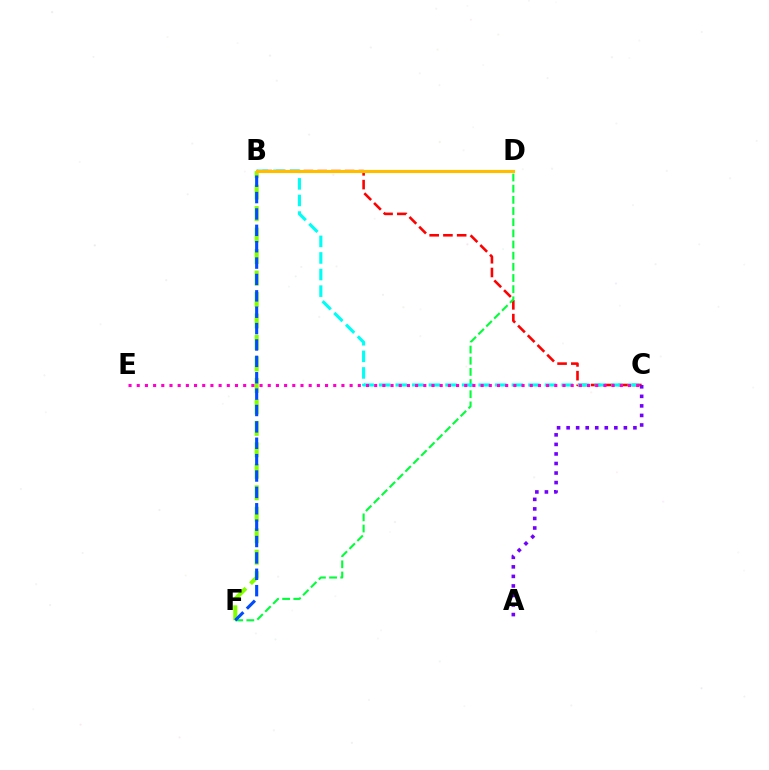{('B', 'C'): [{'color': '#ff0000', 'line_style': 'dashed', 'thickness': 1.87}, {'color': '#00fff6', 'line_style': 'dashed', 'thickness': 2.25}], ('A', 'C'): [{'color': '#7200ff', 'line_style': 'dotted', 'thickness': 2.59}], ('D', 'F'): [{'color': '#00ff39', 'line_style': 'dashed', 'thickness': 1.52}], ('B', 'F'): [{'color': '#84ff00', 'line_style': 'dashed', 'thickness': 2.92}, {'color': '#004bff', 'line_style': 'dashed', 'thickness': 2.23}], ('B', 'D'): [{'color': '#ffbd00', 'line_style': 'solid', 'thickness': 2.27}], ('C', 'E'): [{'color': '#ff00cf', 'line_style': 'dotted', 'thickness': 2.22}]}